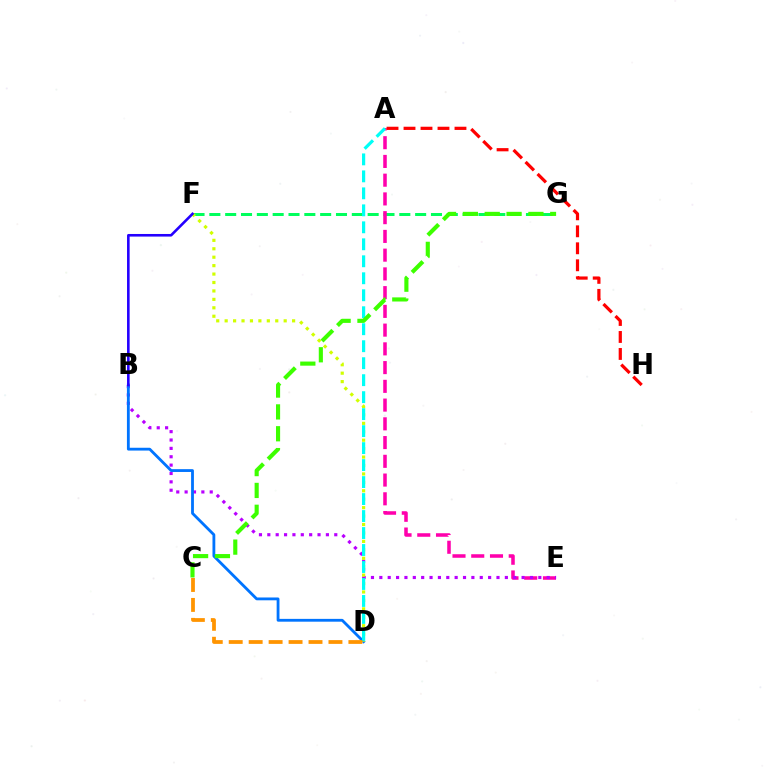{('F', 'G'): [{'color': '#00ff5c', 'line_style': 'dashed', 'thickness': 2.15}], ('A', 'E'): [{'color': '#ff00ac', 'line_style': 'dashed', 'thickness': 2.55}], ('B', 'E'): [{'color': '#b900ff', 'line_style': 'dotted', 'thickness': 2.27}], ('B', 'D'): [{'color': '#0074ff', 'line_style': 'solid', 'thickness': 2.03}], ('D', 'F'): [{'color': '#d1ff00', 'line_style': 'dotted', 'thickness': 2.29}], ('A', 'D'): [{'color': '#00fff6', 'line_style': 'dashed', 'thickness': 2.31}], ('C', 'G'): [{'color': '#3dff00', 'line_style': 'dashed', 'thickness': 2.97}], ('C', 'D'): [{'color': '#ff9400', 'line_style': 'dashed', 'thickness': 2.71}], ('A', 'H'): [{'color': '#ff0000', 'line_style': 'dashed', 'thickness': 2.31}], ('B', 'F'): [{'color': '#2500ff', 'line_style': 'solid', 'thickness': 1.87}]}